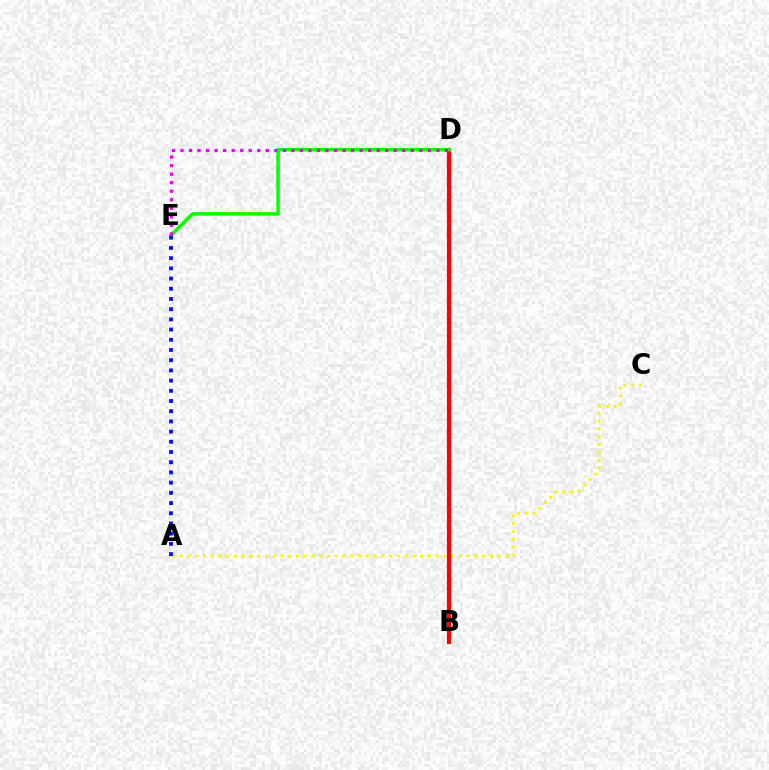{('A', 'C'): [{'color': '#fcf500', 'line_style': 'dotted', 'thickness': 2.11}], ('B', 'D'): [{'color': '#00fff6', 'line_style': 'dashed', 'thickness': 1.9}, {'color': '#ff0000', 'line_style': 'solid', 'thickness': 3.0}], ('D', 'E'): [{'color': '#08ff00', 'line_style': 'solid', 'thickness': 2.55}, {'color': '#ee00ff', 'line_style': 'dotted', 'thickness': 2.32}], ('A', 'E'): [{'color': '#0010ff', 'line_style': 'dotted', 'thickness': 2.77}]}